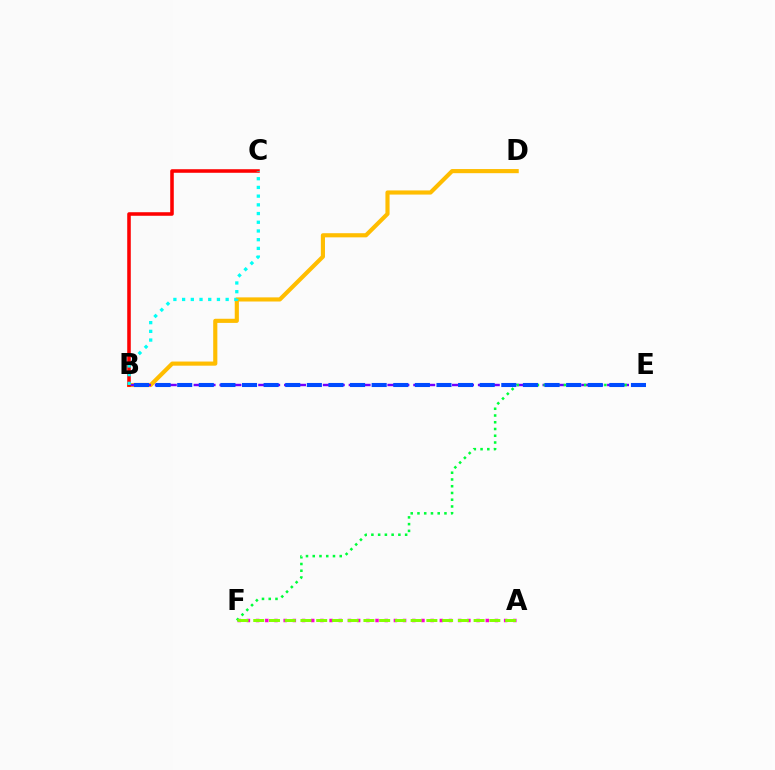{('A', 'F'): [{'color': '#ff00cf', 'line_style': 'dotted', 'thickness': 2.5}, {'color': '#84ff00', 'line_style': 'dashed', 'thickness': 2.14}], ('B', 'D'): [{'color': '#ffbd00', 'line_style': 'solid', 'thickness': 2.98}], ('B', 'E'): [{'color': '#7200ff', 'line_style': 'dashed', 'thickness': 1.76}, {'color': '#004bff', 'line_style': 'dashed', 'thickness': 2.94}], ('E', 'F'): [{'color': '#00ff39', 'line_style': 'dotted', 'thickness': 1.83}], ('B', 'C'): [{'color': '#ff0000', 'line_style': 'solid', 'thickness': 2.56}, {'color': '#00fff6', 'line_style': 'dotted', 'thickness': 2.37}]}